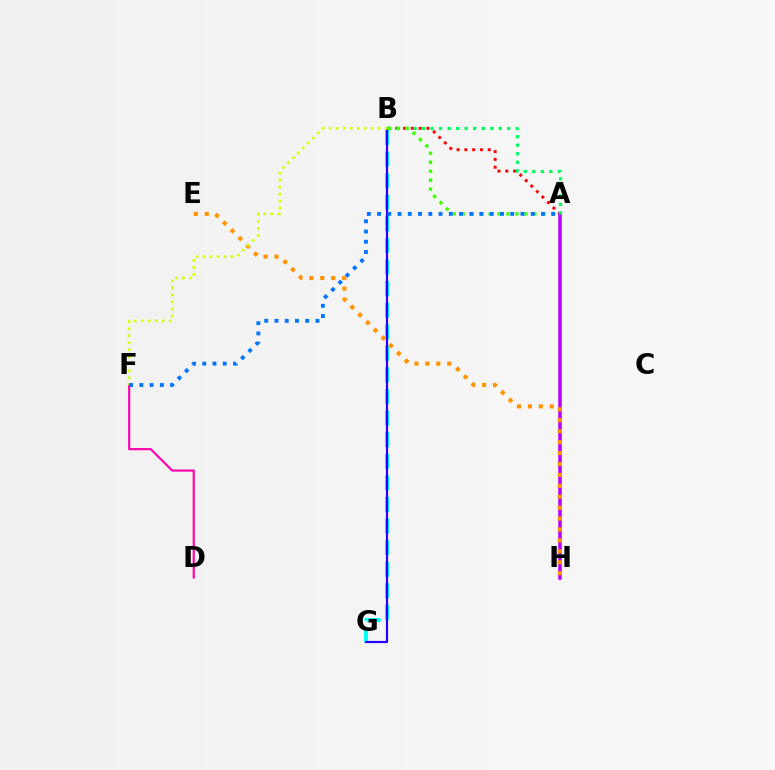{('B', 'G'): [{'color': '#00fff6', 'line_style': 'dashed', 'thickness': 2.93}, {'color': '#2500ff', 'line_style': 'solid', 'thickness': 1.56}], ('A', 'B'): [{'color': '#ff0000', 'line_style': 'dotted', 'thickness': 2.12}, {'color': '#00ff5c', 'line_style': 'dotted', 'thickness': 2.31}, {'color': '#3dff00', 'line_style': 'dotted', 'thickness': 2.43}], ('A', 'H'): [{'color': '#b900ff', 'line_style': 'solid', 'thickness': 2.52}], ('D', 'F'): [{'color': '#ff00ac', 'line_style': 'solid', 'thickness': 1.54}], ('E', 'H'): [{'color': '#ff9400', 'line_style': 'dotted', 'thickness': 2.97}], ('B', 'F'): [{'color': '#d1ff00', 'line_style': 'dotted', 'thickness': 1.9}], ('A', 'F'): [{'color': '#0074ff', 'line_style': 'dotted', 'thickness': 2.78}]}